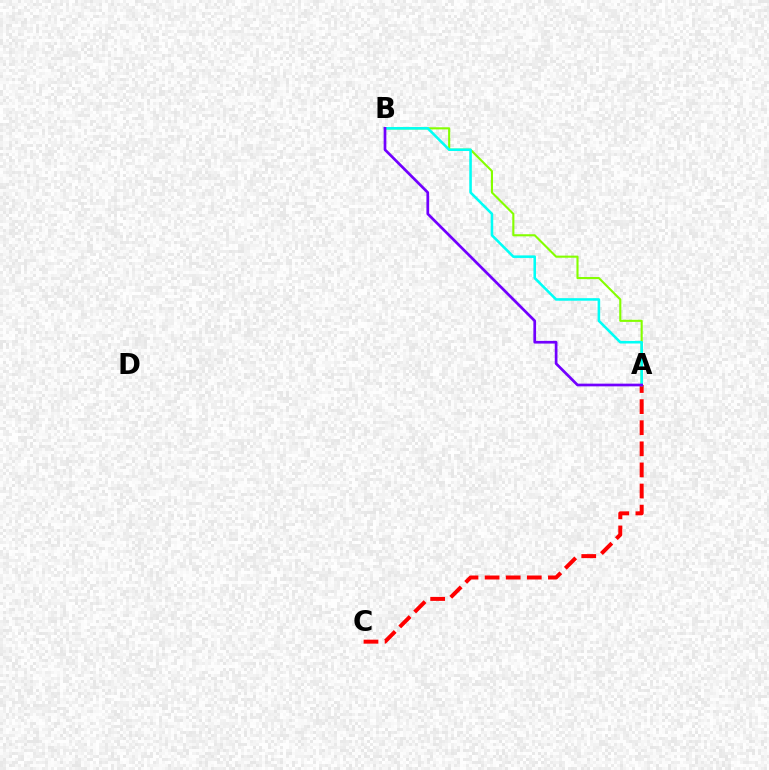{('A', 'C'): [{'color': '#ff0000', 'line_style': 'dashed', 'thickness': 2.87}], ('A', 'B'): [{'color': '#84ff00', 'line_style': 'solid', 'thickness': 1.52}, {'color': '#00fff6', 'line_style': 'solid', 'thickness': 1.85}, {'color': '#7200ff', 'line_style': 'solid', 'thickness': 1.95}]}